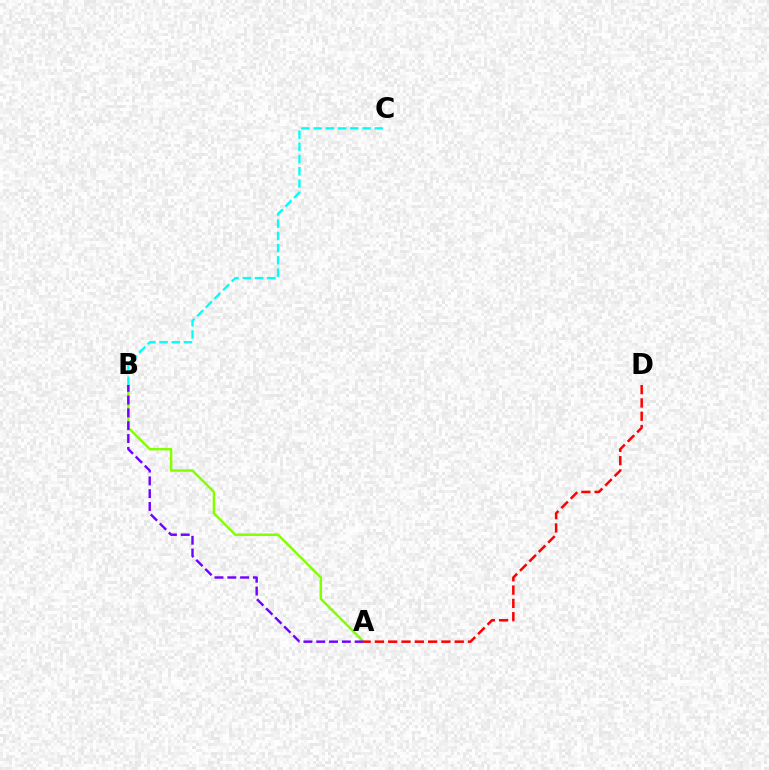{('A', 'B'): [{'color': '#84ff00', 'line_style': 'solid', 'thickness': 1.79}, {'color': '#7200ff', 'line_style': 'dashed', 'thickness': 1.74}], ('A', 'D'): [{'color': '#ff0000', 'line_style': 'dashed', 'thickness': 1.81}], ('B', 'C'): [{'color': '#00fff6', 'line_style': 'dashed', 'thickness': 1.66}]}